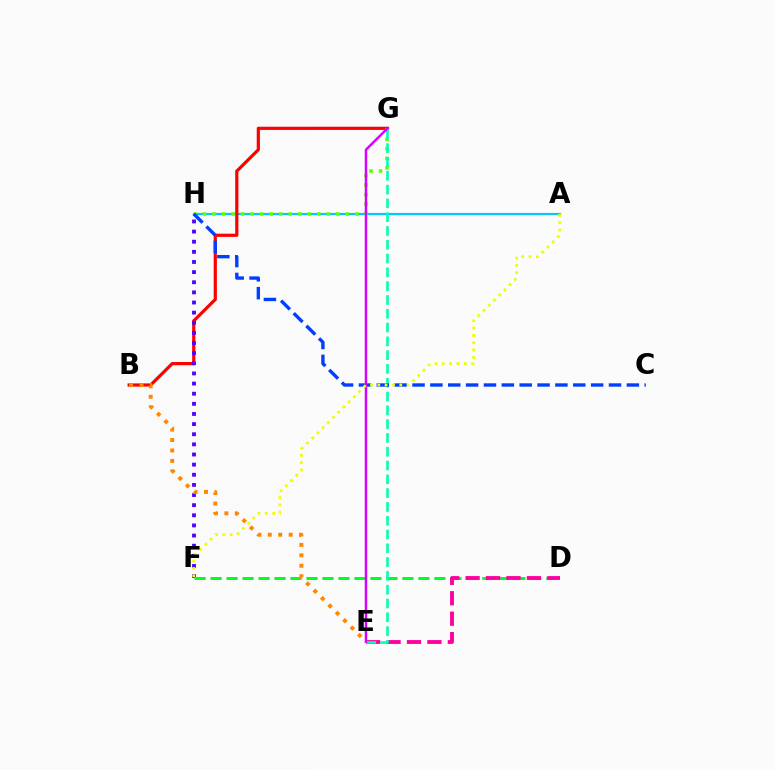{('A', 'H'): [{'color': '#00c7ff', 'line_style': 'solid', 'thickness': 1.56}], ('B', 'G'): [{'color': '#ff0000', 'line_style': 'solid', 'thickness': 2.3}], ('F', 'H'): [{'color': '#4f00ff', 'line_style': 'dotted', 'thickness': 2.75}], ('D', 'F'): [{'color': '#00ff27', 'line_style': 'dashed', 'thickness': 2.17}], ('G', 'H'): [{'color': '#66ff00', 'line_style': 'dotted', 'thickness': 2.59}], ('D', 'E'): [{'color': '#ff00a0', 'line_style': 'dashed', 'thickness': 2.78}], ('E', 'G'): [{'color': '#00ffaf', 'line_style': 'dashed', 'thickness': 1.87}, {'color': '#d600ff', 'line_style': 'solid', 'thickness': 1.76}], ('B', 'E'): [{'color': '#ff8800', 'line_style': 'dotted', 'thickness': 2.84}], ('C', 'H'): [{'color': '#003fff', 'line_style': 'dashed', 'thickness': 2.43}], ('A', 'F'): [{'color': '#eeff00', 'line_style': 'dotted', 'thickness': 1.99}]}